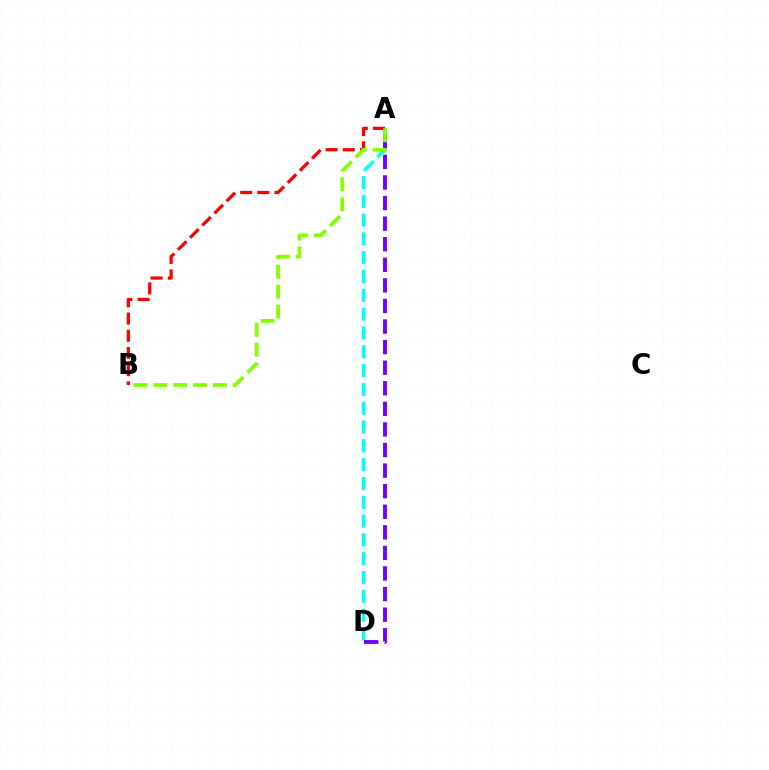{('A', 'D'): [{'color': '#00fff6', 'line_style': 'dashed', 'thickness': 2.56}, {'color': '#7200ff', 'line_style': 'dashed', 'thickness': 2.8}], ('A', 'B'): [{'color': '#ff0000', 'line_style': 'dashed', 'thickness': 2.34}, {'color': '#84ff00', 'line_style': 'dashed', 'thickness': 2.7}]}